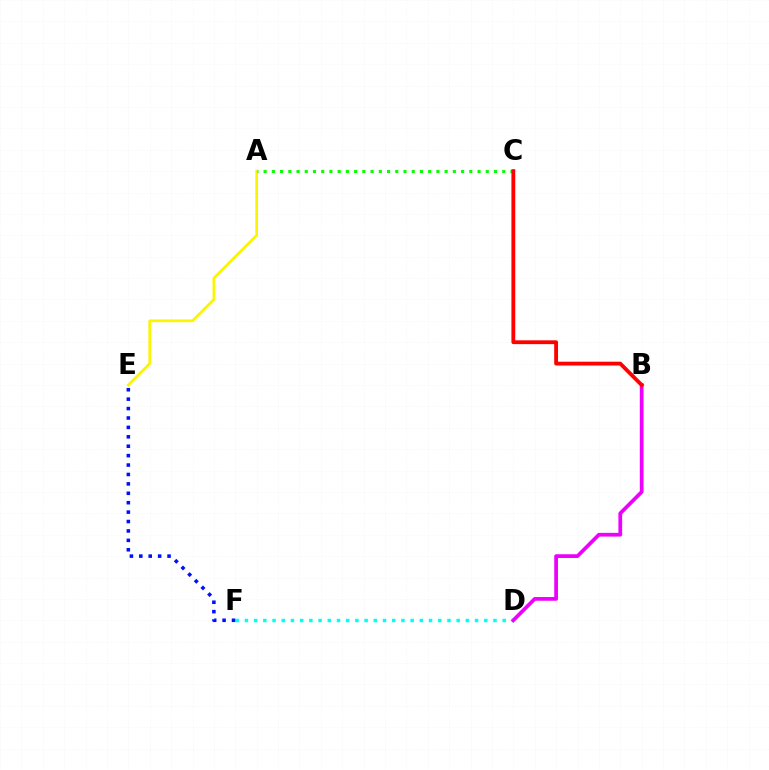{('D', 'F'): [{'color': '#00fff6', 'line_style': 'dotted', 'thickness': 2.5}], ('E', 'F'): [{'color': '#0010ff', 'line_style': 'dotted', 'thickness': 2.56}], ('A', 'E'): [{'color': '#fcf500', 'line_style': 'solid', 'thickness': 1.96}], ('A', 'C'): [{'color': '#08ff00', 'line_style': 'dotted', 'thickness': 2.24}], ('B', 'D'): [{'color': '#ee00ff', 'line_style': 'solid', 'thickness': 2.69}], ('B', 'C'): [{'color': '#ff0000', 'line_style': 'solid', 'thickness': 2.75}]}